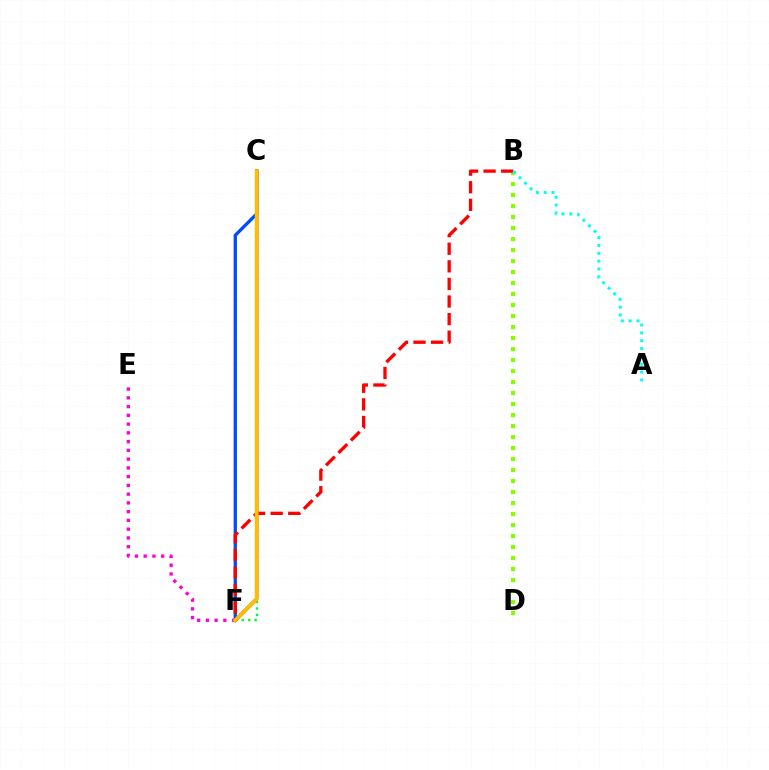{('C', 'F'): [{'color': '#004bff', 'line_style': 'solid', 'thickness': 2.37}, {'color': '#00ff39', 'line_style': 'dotted', 'thickness': 1.76}, {'color': '#7200ff', 'line_style': 'solid', 'thickness': 2.37}, {'color': '#ffbd00', 'line_style': 'solid', 'thickness': 2.76}], ('B', 'D'): [{'color': '#84ff00', 'line_style': 'dotted', 'thickness': 2.99}], ('E', 'F'): [{'color': '#ff00cf', 'line_style': 'dotted', 'thickness': 2.38}], ('B', 'F'): [{'color': '#ff0000', 'line_style': 'dashed', 'thickness': 2.39}], ('A', 'B'): [{'color': '#00fff6', 'line_style': 'dotted', 'thickness': 2.13}]}